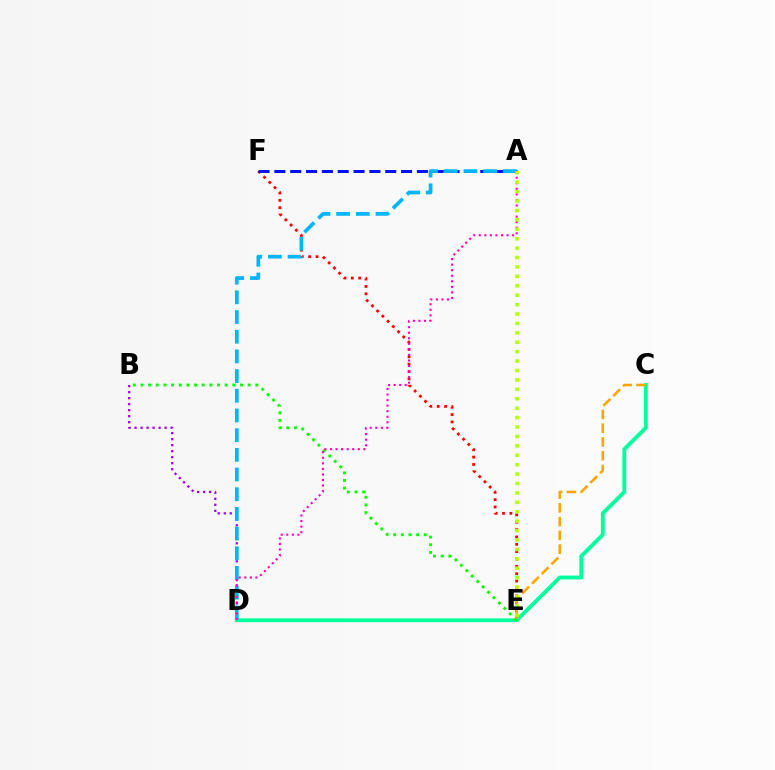{('B', 'D'): [{'color': '#9b00ff', 'line_style': 'dotted', 'thickness': 1.63}], ('E', 'F'): [{'color': '#ff0000', 'line_style': 'dotted', 'thickness': 2.0}], ('C', 'D'): [{'color': '#00ff9d', 'line_style': 'solid', 'thickness': 2.77}], ('A', 'F'): [{'color': '#0010ff', 'line_style': 'dashed', 'thickness': 2.15}], ('B', 'E'): [{'color': '#08ff00', 'line_style': 'dotted', 'thickness': 2.08}], ('A', 'D'): [{'color': '#00b5ff', 'line_style': 'dashed', 'thickness': 2.67}, {'color': '#ff00bd', 'line_style': 'dotted', 'thickness': 1.51}], ('C', 'E'): [{'color': '#ffa500', 'line_style': 'dashed', 'thickness': 1.87}], ('A', 'E'): [{'color': '#b3ff00', 'line_style': 'dotted', 'thickness': 2.56}]}